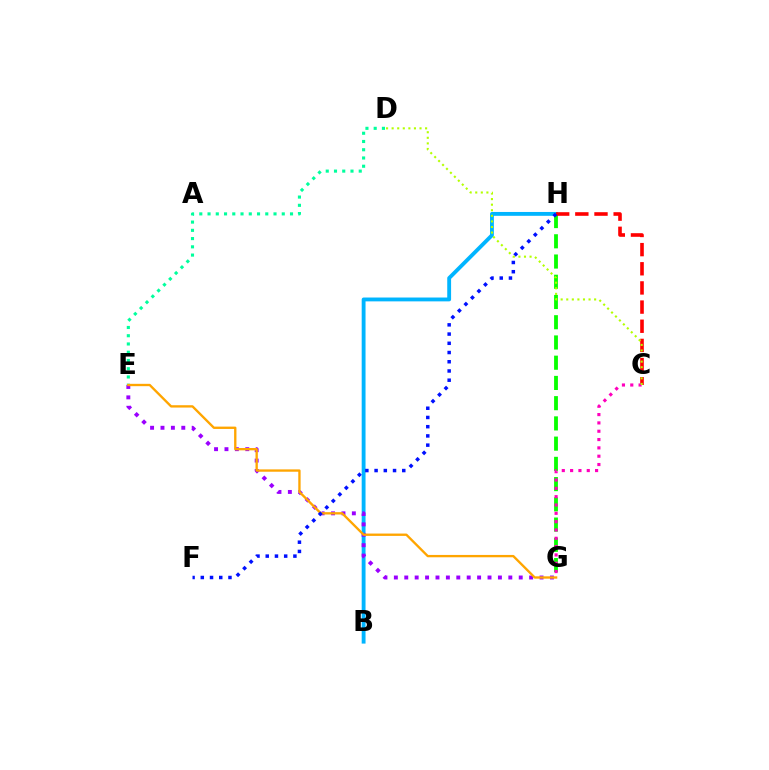{('B', 'H'): [{'color': '#00b5ff', 'line_style': 'solid', 'thickness': 2.77}], ('G', 'H'): [{'color': '#08ff00', 'line_style': 'dashed', 'thickness': 2.75}], ('E', 'G'): [{'color': '#9b00ff', 'line_style': 'dotted', 'thickness': 2.83}, {'color': '#ffa500', 'line_style': 'solid', 'thickness': 1.69}], ('C', 'H'): [{'color': '#ff0000', 'line_style': 'dashed', 'thickness': 2.6}], ('D', 'E'): [{'color': '#00ff9d', 'line_style': 'dotted', 'thickness': 2.24}], ('C', 'G'): [{'color': '#ff00bd', 'line_style': 'dotted', 'thickness': 2.26}], ('F', 'H'): [{'color': '#0010ff', 'line_style': 'dotted', 'thickness': 2.51}], ('C', 'D'): [{'color': '#b3ff00', 'line_style': 'dotted', 'thickness': 1.52}]}